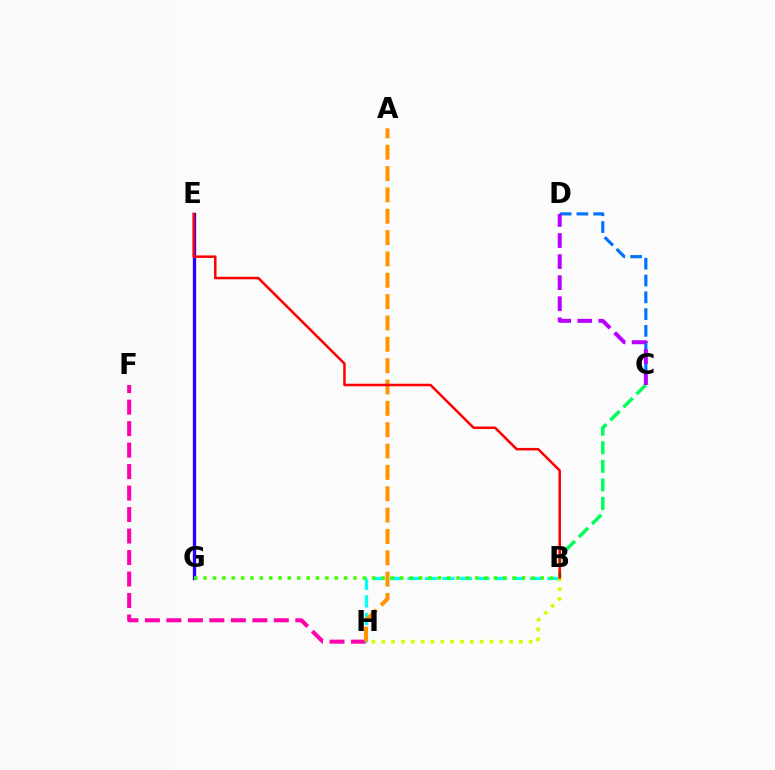{('F', 'H'): [{'color': '#ff00ac', 'line_style': 'dashed', 'thickness': 2.92}], ('C', 'D'): [{'color': '#0074ff', 'line_style': 'dashed', 'thickness': 2.28}, {'color': '#b900ff', 'line_style': 'dashed', 'thickness': 2.86}], ('B', 'C'): [{'color': '#00ff5c', 'line_style': 'dashed', 'thickness': 2.52}], ('B', 'H'): [{'color': '#00fff6', 'line_style': 'dashed', 'thickness': 2.38}, {'color': '#d1ff00', 'line_style': 'dotted', 'thickness': 2.67}], ('E', 'G'): [{'color': '#2500ff', 'line_style': 'solid', 'thickness': 2.38}], ('A', 'H'): [{'color': '#ff9400', 'line_style': 'dashed', 'thickness': 2.9}], ('B', 'G'): [{'color': '#3dff00', 'line_style': 'dotted', 'thickness': 2.54}], ('B', 'E'): [{'color': '#ff0000', 'line_style': 'solid', 'thickness': 1.81}]}